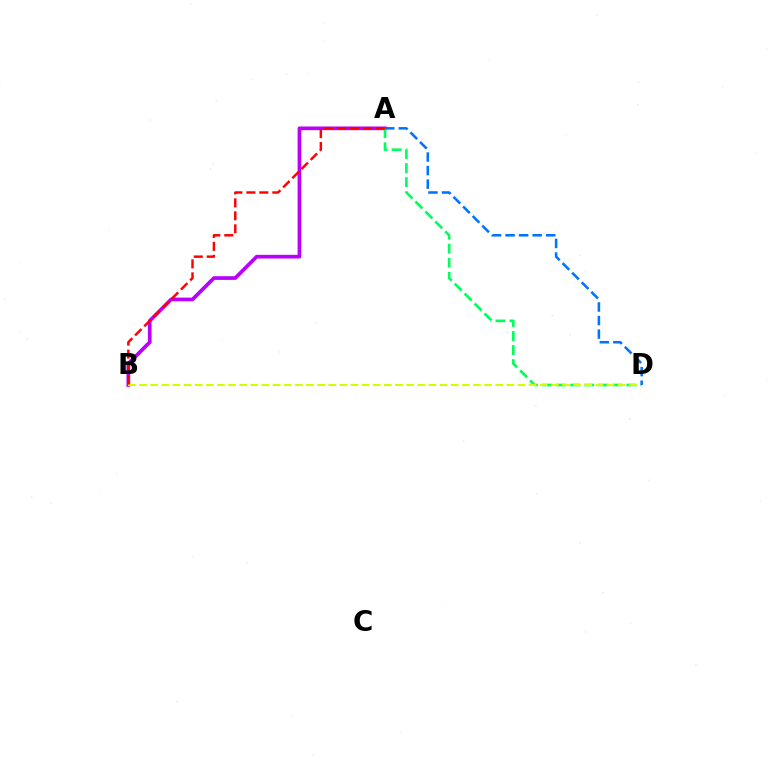{('A', 'B'): [{'color': '#b900ff', 'line_style': 'solid', 'thickness': 2.67}, {'color': '#ff0000', 'line_style': 'dashed', 'thickness': 1.76}], ('A', 'D'): [{'color': '#00ff5c', 'line_style': 'dashed', 'thickness': 1.91}, {'color': '#0074ff', 'line_style': 'dashed', 'thickness': 1.84}], ('B', 'D'): [{'color': '#d1ff00', 'line_style': 'dashed', 'thickness': 1.51}]}